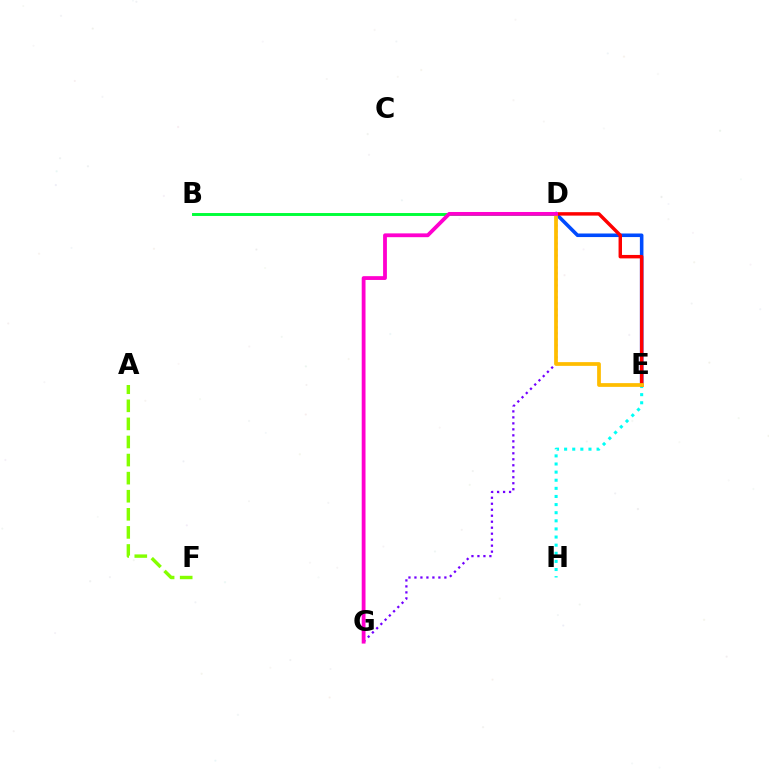{('D', 'G'): [{'color': '#7200ff', 'line_style': 'dotted', 'thickness': 1.63}, {'color': '#ff00cf', 'line_style': 'solid', 'thickness': 2.74}], ('D', 'E'): [{'color': '#004bff', 'line_style': 'solid', 'thickness': 2.57}, {'color': '#ff0000', 'line_style': 'solid', 'thickness': 2.48}, {'color': '#ffbd00', 'line_style': 'solid', 'thickness': 2.7}], ('E', 'H'): [{'color': '#00fff6', 'line_style': 'dotted', 'thickness': 2.21}], ('A', 'F'): [{'color': '#84ff00', 'line_style': 'dashed', 'thickness': 2.46}], ('B', 'D'): [{'color': '#00ff39', 'line_style': 'solid', 'thickness': 2.1}]}